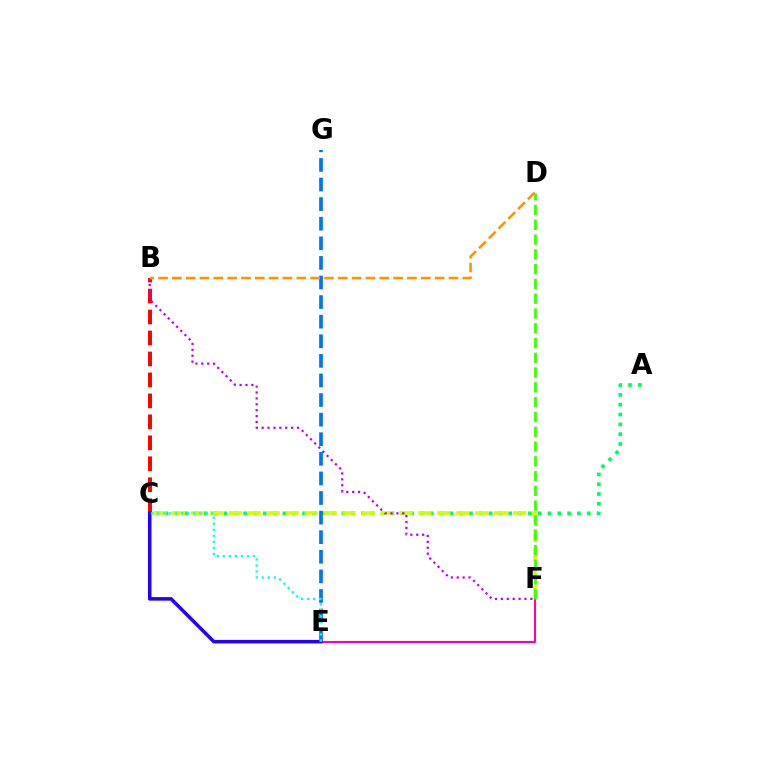{('B', 'C'): [{'color': '#ff0000', 'line_style': 'dashed', 'thickness': 2.85}], ('A', 'C'): [{'color': '#00ff5c', 'line_style': 'dotted', 'thickness': 2.67}], ('C', 'F'): [{'color': '#d1ff00', 'line_style': 'dashed', 'thickness': 2.57}], ('E', 'F'): [{'color': '#ff00ac', 'line_style': 'solid', 'thickness': 1.52}], ('C', 'E'): [{'color': '#2500ff', 'line_style': 'solid', 'thickness': 2.54}, {'color': '#00fff6', 'line_style': 'dotted', 'thickness': 1.64}], ('B', 'F'): [{'color': '#b900ff', 'line_style': 'dotted', 'thickness': 1.6}], ('D', 'F'): [{'color': '#3dff00', 'line_style': 'dashed', 'thickness': 2.01}], ('E', 'G'): [{'color': '#0074ff', 'line_style': 'dashed', 'thickness': 2.66}], ('B', 'D'): [{'color': '#ff9400', 'line_style': 'dashed', 'thickness': 1.88}]}